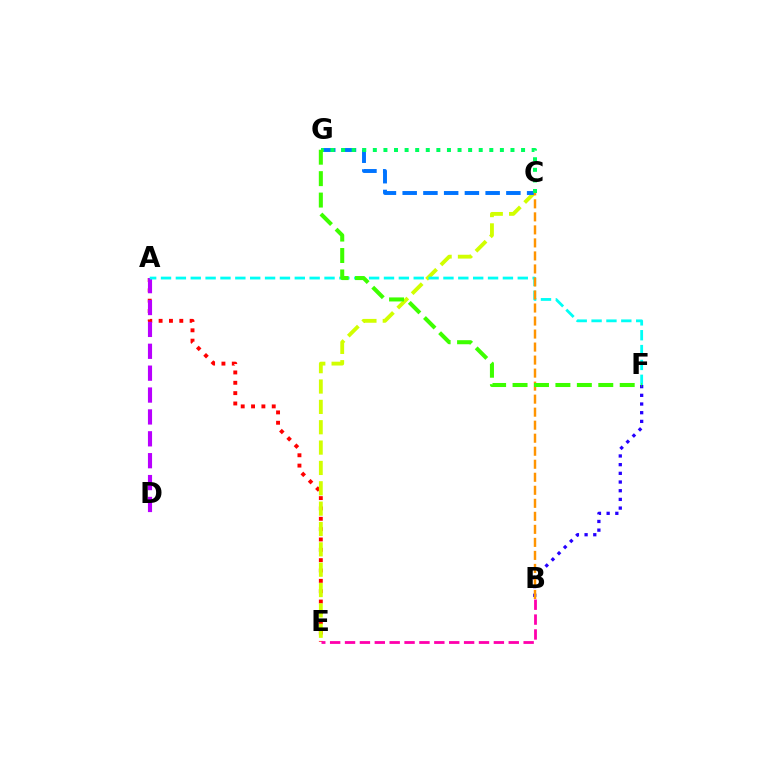{('A', 'E'): [{'color': '#ff0000', 'line_style': 'dotted', 'thickness': 2.81}], ('A', 'D'): [{'color': '#b900ff', 'line_style': 'dashed', 'thickness': 2.97}], ('C', 'E'): [{'color': '#d1ff00', 'line_style': 'dashed', 'thickness': 2.76}], ('C', 'G'): [{'color': '#0074ff', 'line_style': 'dashed', 'thickness': 2.82}, {'color': '#00ff5c', 'line_style': 'dotted', 'thickness': 2.88}], ('B', 'F'): [{'color': '#2500ff', 'line_style': 'dotted', 'thickness': 2.36}], ('B', 'E'): [{'color': '#ff00ac', 'line_style': 'dashed', 'thickness': 2.02}], ('A', 'F'): [{'color': '#00fff6', 'line_style': 'dashed', 'thickness': 2.02}], ('B', 'C'): [{'color': '#ff9400', 'line_style': 'dashed', 'thickness': 1.77}], ('F', 'G'): [{'color': '#3dff00', 'line_style': 'dashed', 'thickness': 2.91}]}